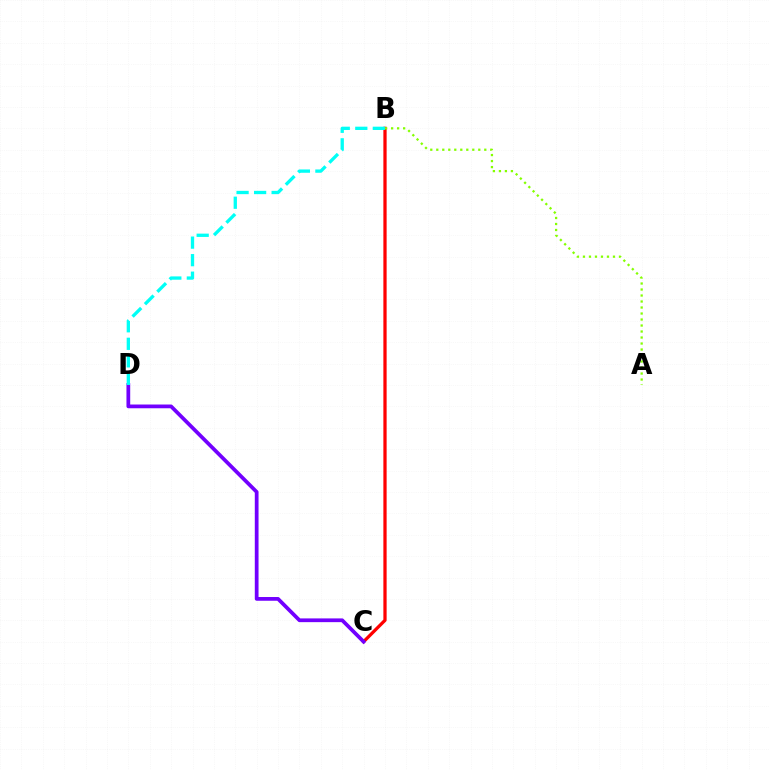{('B', 'C'): [{'color': '#ff0000', 'line_style': 'solid', 'thickness': 2.35}], ('C', 'D'): [{'color': '#7200ff', 'line_style': 'solid', 'thickness': 2.7}], ('B', 'D'): [{'color': '#00fff6', 'line_style': 'dashed', 'thickness': 2.38}], ('A', 'B'): [{'color': '#84ff00', 'line_style': 'dotted', 'thickness': 1.63}]}